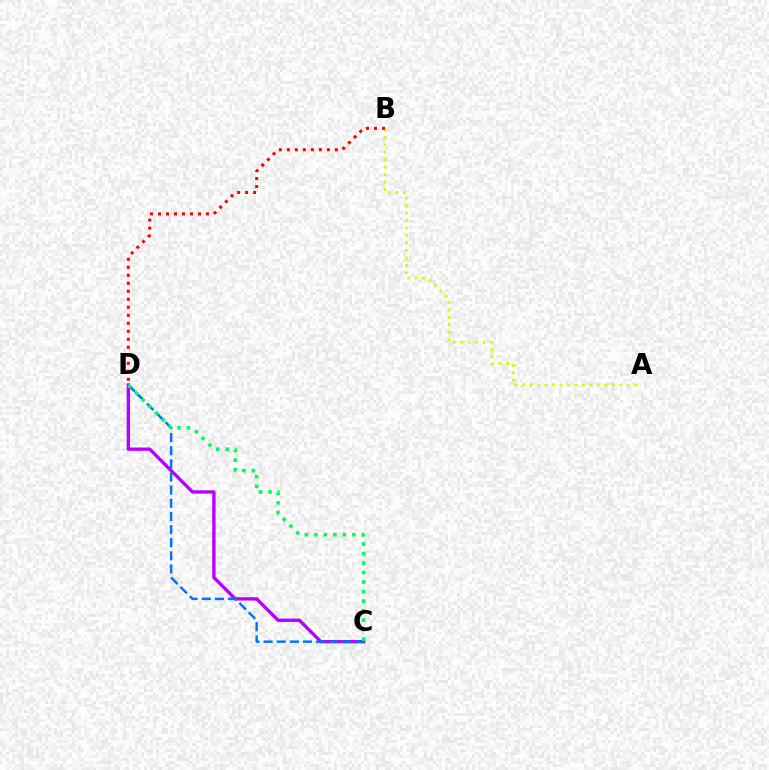{('C', 'D'): [{'color': '#b900ff', 'line_style': 'solid', 'thickness': 2.41}, {'color': '#0074ff', 'line_style': 'dashed', 'thickness': 1.79}, {'color': '#00ff5c', 'line_style': 'dotted', 'thickness': 2.58}], ('A', 'B'): [{'color': '#d1ff00', 'line_style': 'dotted', 'thickness': 2.03}], ('B', 'D'): [{'color': '#ff0000', 'line_style': 'dotted', 'thickness': 2.17}]}